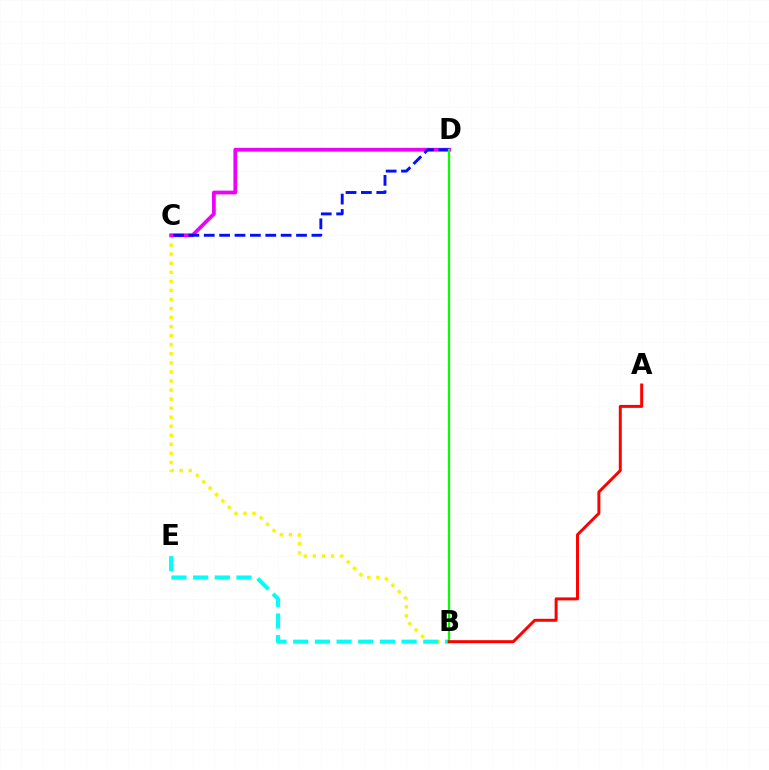{('B', 'C'): [{'color': '#fcf500', 'line_style': 'dotted', 'thickness': 2.46}], ('B', 'E'): [{'color': '#00fff6', 'line_style': 'dashed', 'thickness': 2.94}], ('C', 'D'): [{'color': '#ee00ff', 'line_style': 'solid', 'thickness': 2.69}, {'color': '#0010ff', 'line_style': 'dashed', 'thickness': 2.09}], ('B', 'D'): [{'color': '#08ff00', 'line_style': 'solid', 'thickness': 1.62}], ('A', 'B'): [{'color': '#ff0000', 'line_style': 'solid', 'thickness': 2.14}]}